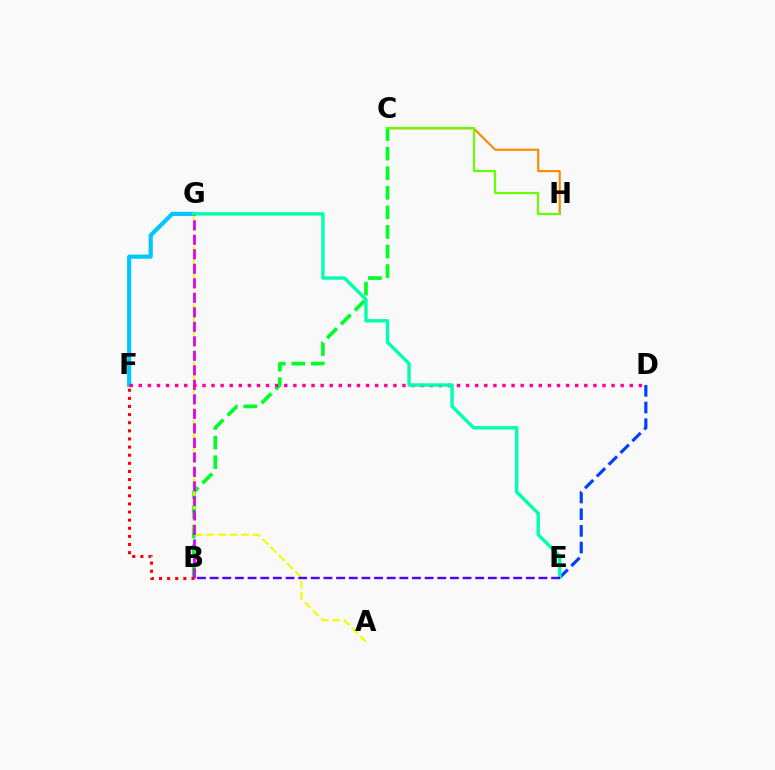{('C', 'H'): [{'color': '#ff8800', 'line_style': 'solid', 'thickness': 1.55}, {'color': '#66ff00', 'line_style': 'solid', 'thickness': 1.58}], ('B', 'C'): [{'color': '#00ff27', 'line_style': 'dashed', 'thickness': 2.66}], ('A', 'G'): [{'color': '#eeff00', 'line_style': 'dashed', 'thickness': 1.57}], ('F', 'G'): [{'color': '#00c7ff', 'line_style': 'solid', 'thickness': 2.99}], ('B', 'F'): [{'color': '#ff0000', 'line_style': 'dotted', 'thickness': 2.21}], ('D', 'E'): [{'color': '#003fff', 'line_style': 'dashed', 'thickness': 2.27}], ('B', 'G'): [{'color': '#d600ff', 'line_style': 'dashed', 'thickness': 1.97}], ('D', 'F'): [{'color': '#ff00a0', 'line_style': 'dotted', 'thickness': 2.47}], ('E', 'G'): [{'color': '#00ffaf', 'line_style': 'solid', 'thickness': 2.44}], ('B', 'E'): [{'color': '#4f00ff', 'line_style': 'dashed', 'thickness': 1.72}]}